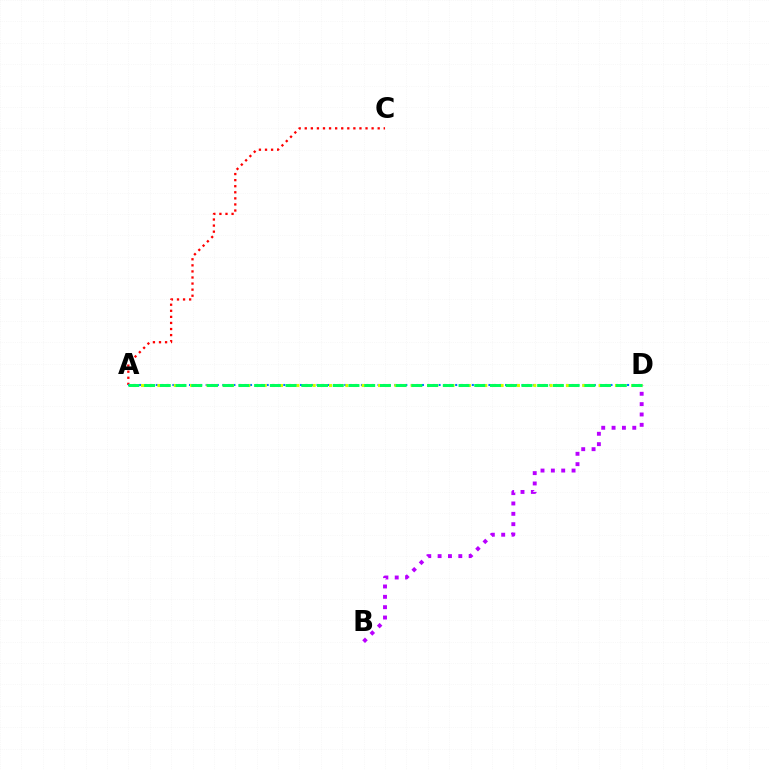{('B', 'D'): [{'color': '#b900ff', 'line_style': 'dotted', 'thickness': 2.81}], ('A', 'C'): [{'color': '#ff0000', 'line_style': 'dotted', 'thickness': 1.65}], ('A', 'D'): [{'color': '#0074ff', 'line_style': 'dotted', 'thickness': 1.51}, {'color': '#d1ff00', 'line_style': 'dotted', 'thickness': 2.22}, {'color': '#00ff5c', 'line_style': 'dashed', 'thickness': 2.14}]}